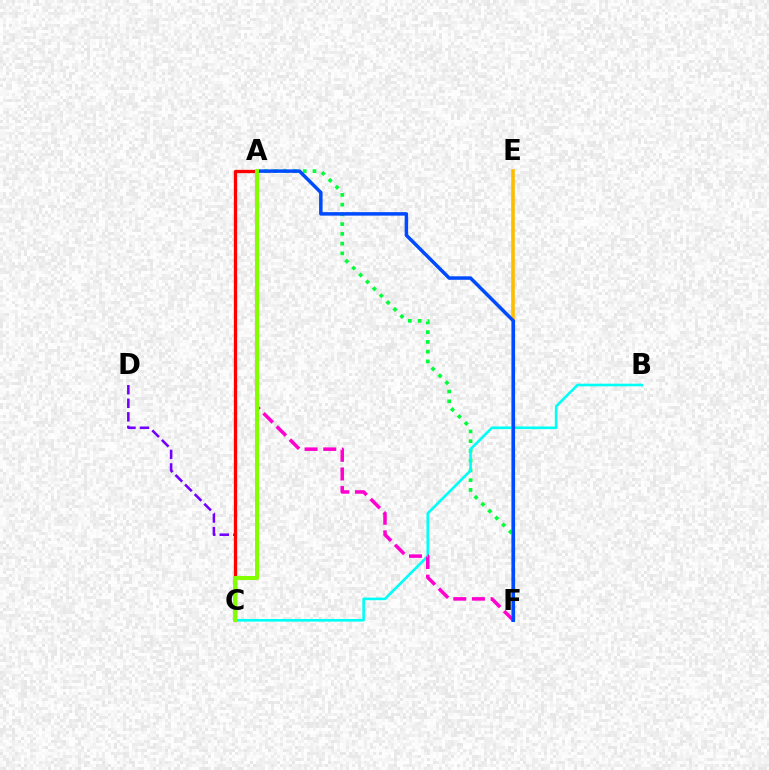{('E', 'F'): [{'color': '#ffbd00', 'line_style': 'solid', 'thickness': 2.59}], ('A', 'F'): [{'color': '#00ff39', 'line_style': 'dotted', 'thickness': 2.65}, {'color': '#ff00cf', 'line_style': 'dashed', 'thickness': 2.53}, {'color': '#004bff', 'line_style': 'solid', 'thickness': 2.51}], ('C', 'D'): [{'color': '#7200ff', 'line_style': 'dashed', 'thickness': 1.84}], ('A', 'C'): [{'color': '#ff0000', 'line_style': 'solid', 'thickness': 2.37}, {'color': '#84ff00', 'line_style': 'solid', 'thickness': 2.9}], ('B', 'C'): [{'color': '#00fff6', 'line_style': 'solid', 'thickness': 1.89}]}